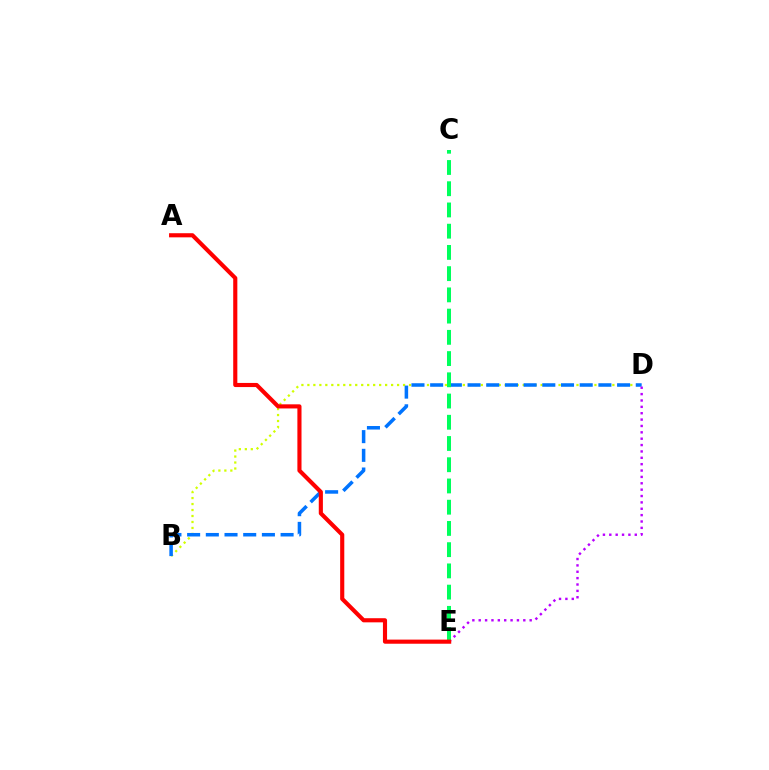{('B', 'D'): [{'color': '#d1ff00', 'line_style': 'dotted', 'thickness': 1.62}, {'color': '#0074ff', 'line_style': 'dashed', 'thickness': 2.54}], ('D', 'E'): [{'color': '#b900ff', 'line_style': 'dotted', 'thickness': 1.73}], ('C', 'E'): [{'color': '#00ff5c', 'line_style': 'dashed', 'thickness': 2.88}], ('A', 'E'): [{'color': '#ff0000', 'line_style': 'solid', 'thickness': 2.97}]}